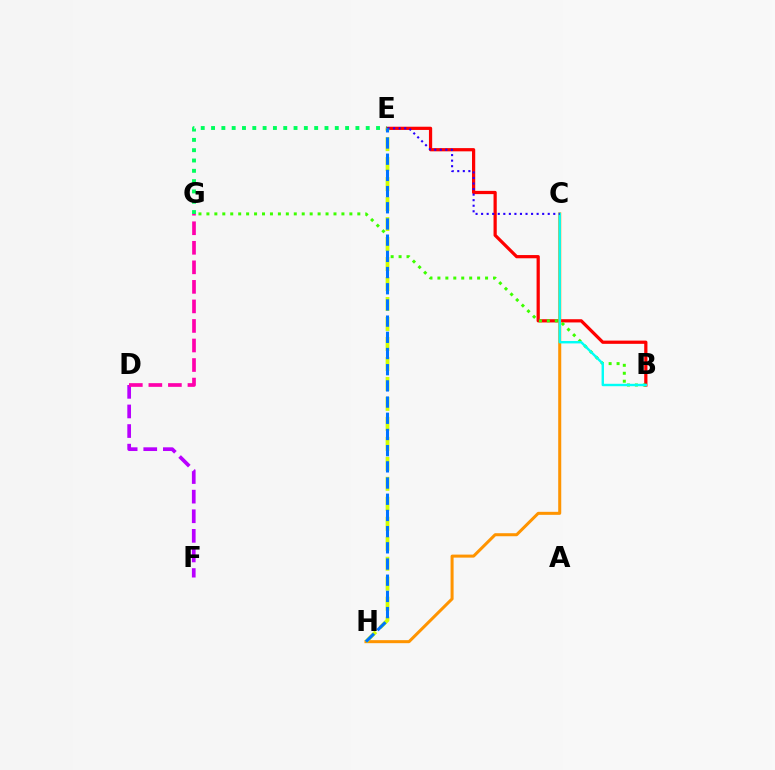{('B', 'E'): [{'color': '#ff0000', 'line_style': 'solid', 'thickness': 2.32}], ('C', 'H'): [{'color': '#ff9400', 'line_style': 'solid', 'thickness': 2.18}], ('E', 'G'): [{'color': '#00ff5c', 'line_style': 'dotted', 'thickness': 2.8}], ('B', 'G'): [{'color': '#3dff00', 'line_style': 'dotted', 'thickness': 2.16}], ('B', 'C'): [{'color': '#00fff6', 'line_style': 'solid', 'thickness': 1.73}], ('E', 'H'): [{'color': '#d1ff00', 'line_style': 'dashed', 'thickness': 2.71}, {'color': '#0074ff', 'line_style': 'dashed', 'thickness': 2.2}], ('C', 'E'): [{'color': '#2500ff', 'line_style': 'dotted', 'thickness': 1.51}], ('D', 'F'): [{'color': '#b900ff', 'line_style': 'dashed', 'thickness': 2.66}], ('D', 'G'): [{'color': '#ff00ac', 'line_style': 'dashed', 'thickness': 2.65}]}